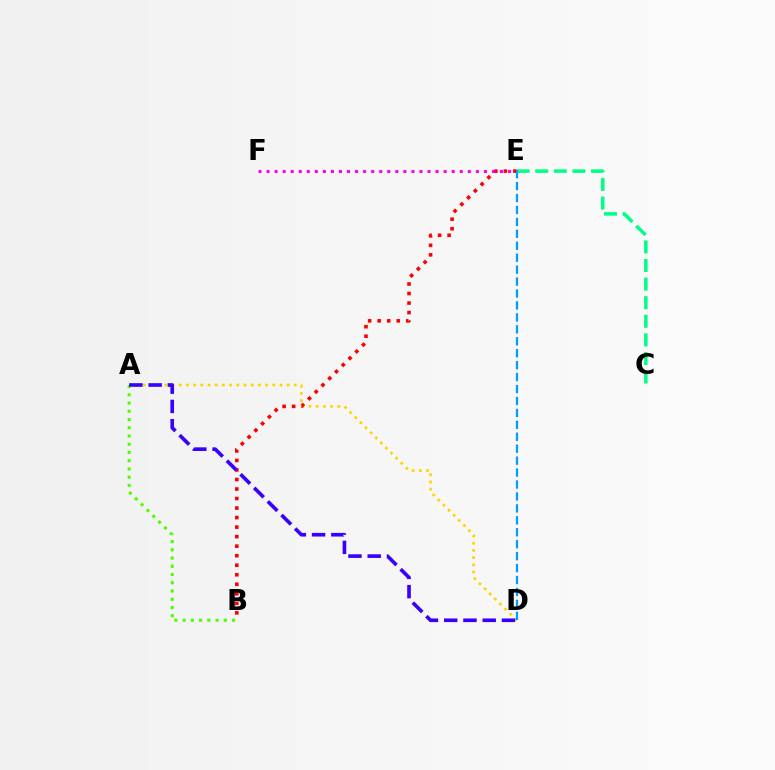{('A', 'D'): [{'color': '#ffd500', 'line_style': 'dotted', 'thickness': 1.96}, {'color': '#3700ff', 'line_style': 'dashed', 'thickness': 2.62}], ('A', 'B'): [{'color': '#4fff00', 'line_style': 'dotted', 'thickness': 2.24}], ('B', 'E'): [{'color': '#ff0000', 'line_style': 'dotted', 'thickness': 2.59}], ('C', 'E'): [{'color': '#00ff86', 'line_style': 'dashed', 'thickness': 2.53}], ('E', 'F'): [{'color': '#ff00ed', 'line_style': 'dotted', 'thickness': 2.19}], ('D', 'E'): [{'color': '#009eff', 'line_style': 'dashed', 'thickness': 1.62}]}